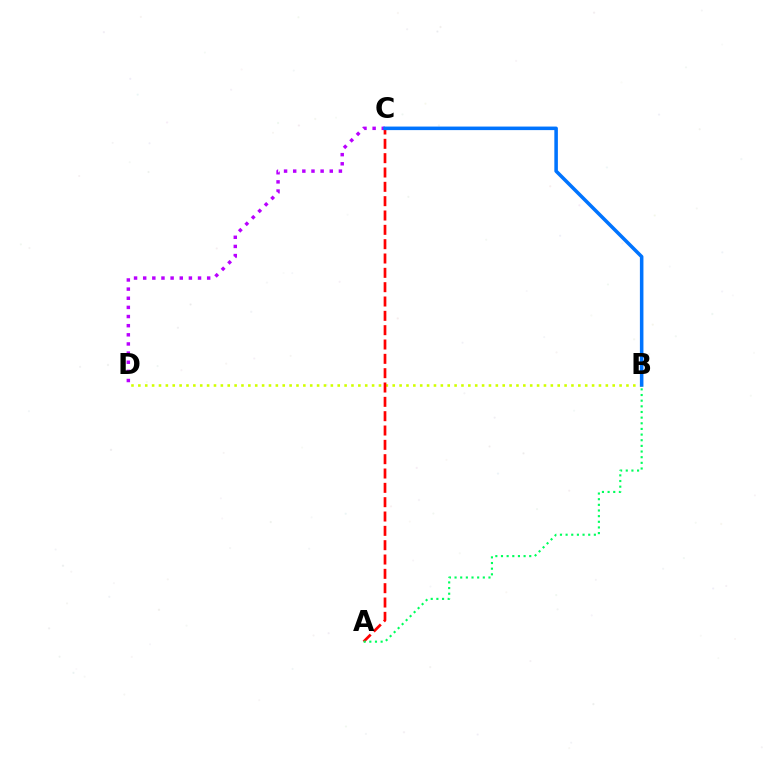{('B', 'D'): [{'color': '#d1ff00', 'line_style': 'dotted', 'thickness': 1.87}], ('A', 'C'): [{'color': '#ff0000', 'line_style': 'dashed', 'thickness': 1.95}], ('C', 'D'): [{'color': '#b900ff', 'line_style': 'dotted', 'thickness': 2.48}], ('B', 'C'): [{'color': '#0074ff', 'line_style': 'solid', 'thickness': 2.55}], ('A', 'B'): [{'color': '#00ff5c', 'line_style': 'dotted', 'thickness': 1.54}]}